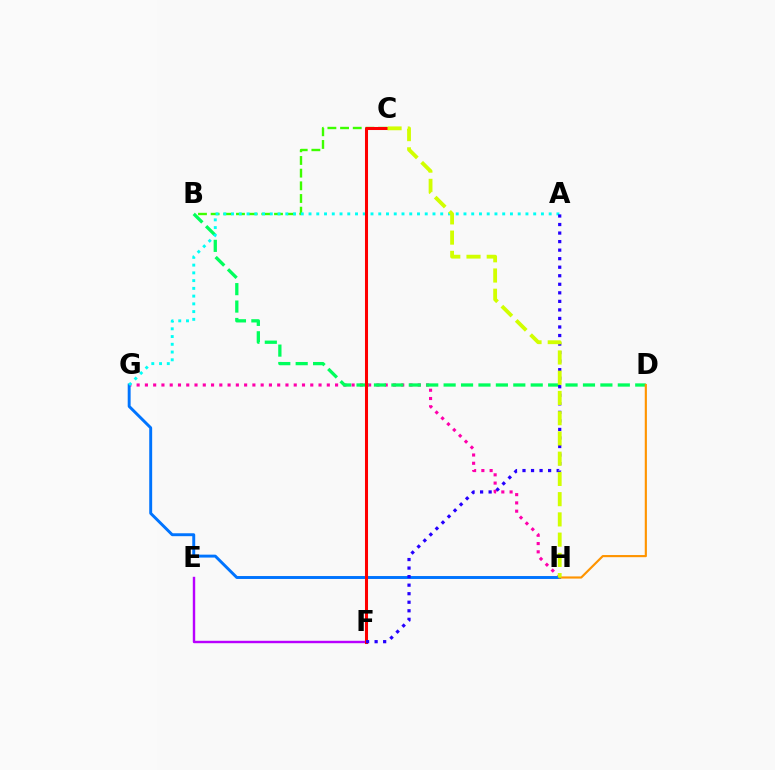{('G', 'H'): [{'color': '#ff00ac', 'line_style': 'dotted', 'thickness': 2.25}, {'color': '#0074ff', 'line_style': 'solid', 'thickness': 2.11}], ('E', 'F'): [{'color': '#b900ff', 'line_style': 'solid', 'thickness': 1.74}], ('B', 'C'): [{'color': '#3dff00', 'line_style': 'dashed', 'thickness': 1.72}], ('B', 'D'): [{'color': '#00ff5c', 'line_style': 'dashed', 'thickness': 2.37}], ('A', 'G'): [{'color': '#00fff6', 'line_style': 'dotted', 'thickness': 2.1}], ('C', 'F'): [{'color': '#ff0000', 'line_style': 'solid', 'thickness': 2.19}], ('D', 'H'): [{'color': '#ff9400', 'line_style': 'solid', 'thickness': 1.55}], ('A', 'F'): [{'color': '#2500ff', 'line_style': 'dotted', 'thickness': 2.32}], ('C', 'H'): [{'color': '#d1ff00', 'line_style': 'dashed', 'thickness': 2.75}]}